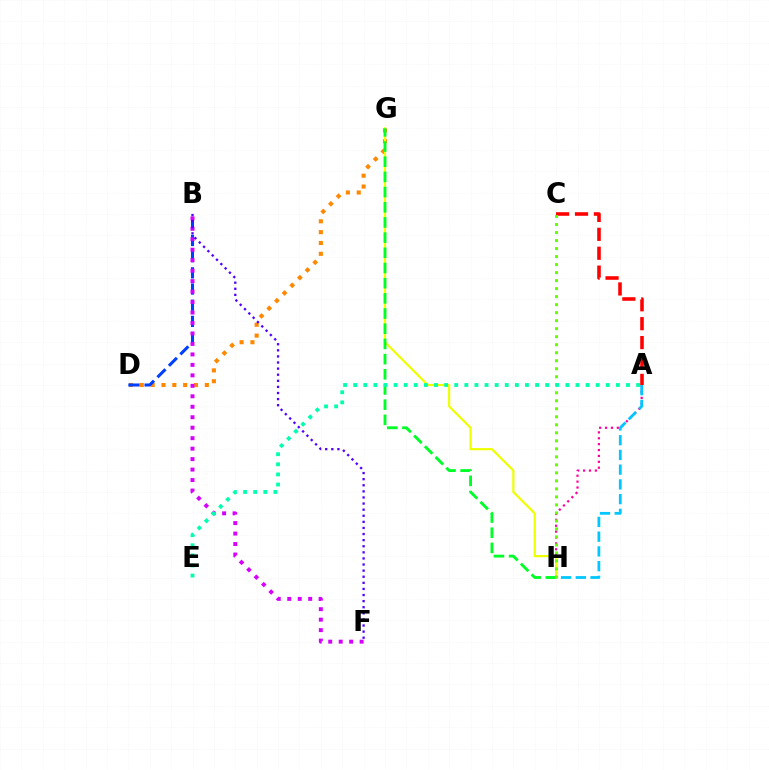{('A', 'H'): [{'color': '#ff00a0', 'line_style': 'dotted', 'thickness': 1.6}, {'color': '#00c7ff', 'line_style': 'dashed', 'thickness': 2.0}], ('D', 'G'): [{'color': '#ff8800', 'line_style': 'dotted', 'thickness': 2.94}], ('G', 'H'): [{'color': '#eeff00', 'line_style': 'solid', 'thickness': 1.57}, {'color': '#00ff27', 'line_style': 'dashed', 'thickness': 2.06}], ('B', 'D'): [{'color': '#003fff', 'line_style': 'dashed', 'thickness': 2.2}], ('B', 'F'): [{'color': '#d600ff', 'line_style': 'dotted', 'thickness': 2.84}, {'color': '#4f00ff', 'line_style': 'dotted', 'thickness': 1.66}], ('A', 'C'): [{'color': '#ff0000', 'line_style': 'dashed', 'thickness': 2.57}], ('C', 'H'): [{'color': '#66ff00', 'line_style': 'dotted', 'thickness': 2.18}], ('A', 'E'): [{'color': '#00ffaf', 'line_style': 'dotted', 'thickness': 2.75}]}